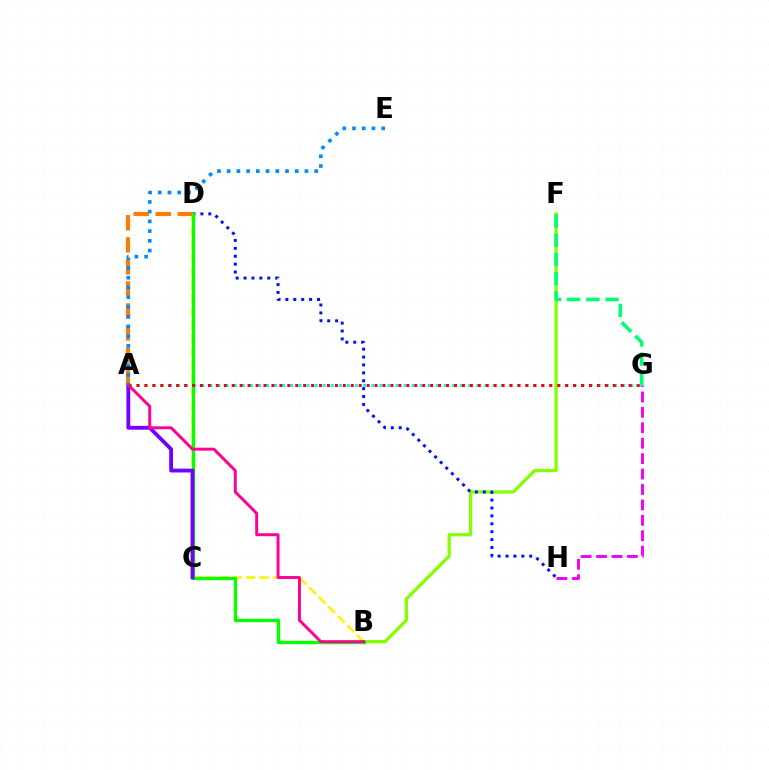{('B', 'D'): [{'color': '#fcf500', 'line_style': 'dashed', 'thickness': 1.83}, {'color': '#08ff00', 'line_style': 'solid', 'thickness': 2.42}], ('B', 'F'): [{'color': '#84ff00', 'line_style': 'solid', 'thickness': 2.34}], ('D', 'H'): [{'color': '#0010ff', 'line_style': 'dotted', 'thickness': 2.15}], ('G', 'H'): [{'color': '#ee00ff', 'line_style': 'dashed', 'thickness': 2.1}], ('A', 'D'): [{'color': '#ff7c00', 'line_style': 'dashed', 'thickness': 2.99}], ('A', 'C'): [{'color': '#7200ff', 'line_style': 'solid', 'thickness': 2.76}], ('F', 'G'): [{'color': '#00ff74', 'line_style': 'dashed', 'thickness': 2.61}], ('A', 'B'): [{'color': '#ff0094', 'line_style': 'solid', 'thickness': 2.13}], ('A', 'G'): [{'color': '#00fff6', 'line_style': 'dotted', 'thickness': 2.2}, {'color': '#ff0000', 'line_style': 'dotted', 'thickness': 2.16}], ('A', 'E'): [{'color': '#008cff', 'line_style': 'dotted', 'thickness': 2.64}]}